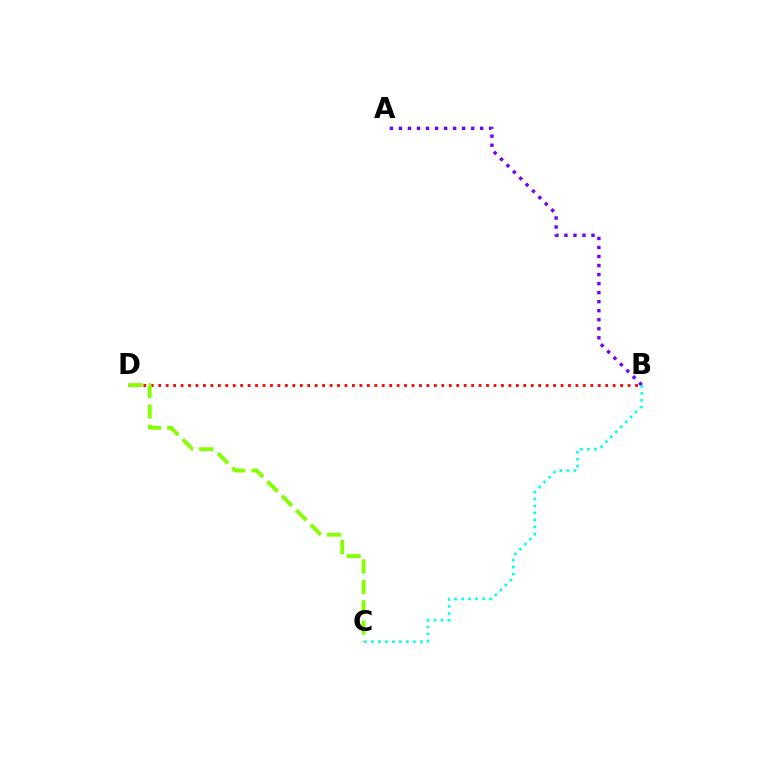{('B', 'D'): [{'color': '#ff0000', 'line_style': 'dotted', 'thickness': 2.02}], ('A', 'B'): [{'color': '#7200ff', 'line_style': 'dotted', 'thickness': 2.45}], ('B', 'C'): [{'color': '#00fff6', 'line_style': 'dotted', 'thickness': 1.9}], ('C', 'D'): [{'color': '#84ff00', 'line_style': 'dashed', 'thickness': 2.77}]}